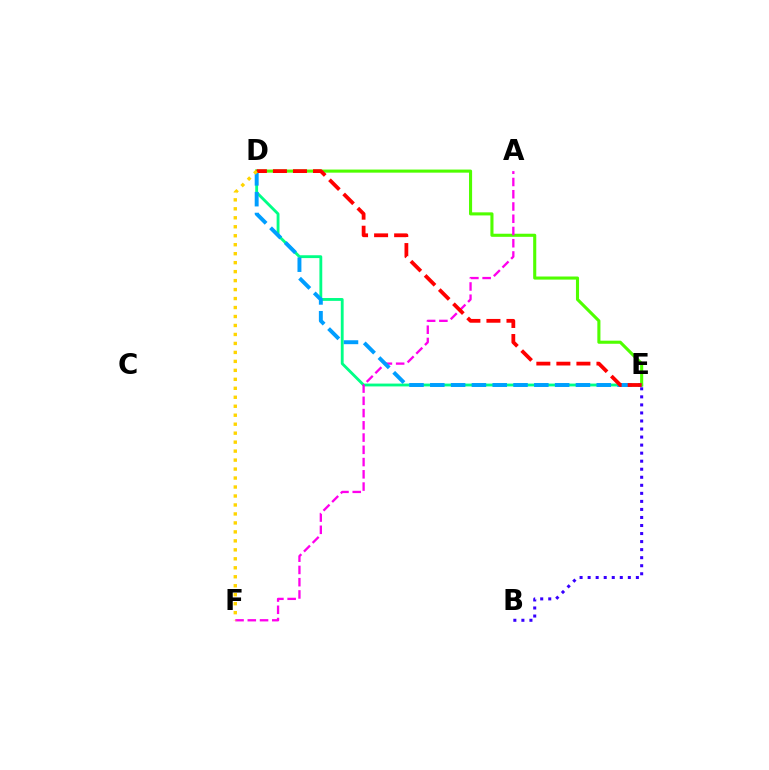{('D', 'E'): [{'color': '#00ff86', 'line_style': 'solid', 'thickness': 2.04}, {'color': '#4fff00', 'line_style': 'solid', 'thickness': 2.23}, {'color': '#009eff', 'line_style': 'dashed', 'thickness': 2.83}, {'color': '#ff0000', 'line_style': 'dashed', 'thickness': 2.72}], ('A', 'F'): [{'color': '#ff00ed', 'line_style': 'dashed', 'thickness': 1.66}], ('B', 'E'): [{'color': '#3700ff', 'line_style': 'dotted', 'thickness': 2.18}], ('D', 'F'): [{'color': '#ffd500', 'line_style': 'dotted', 'thickness': 2.44}]}